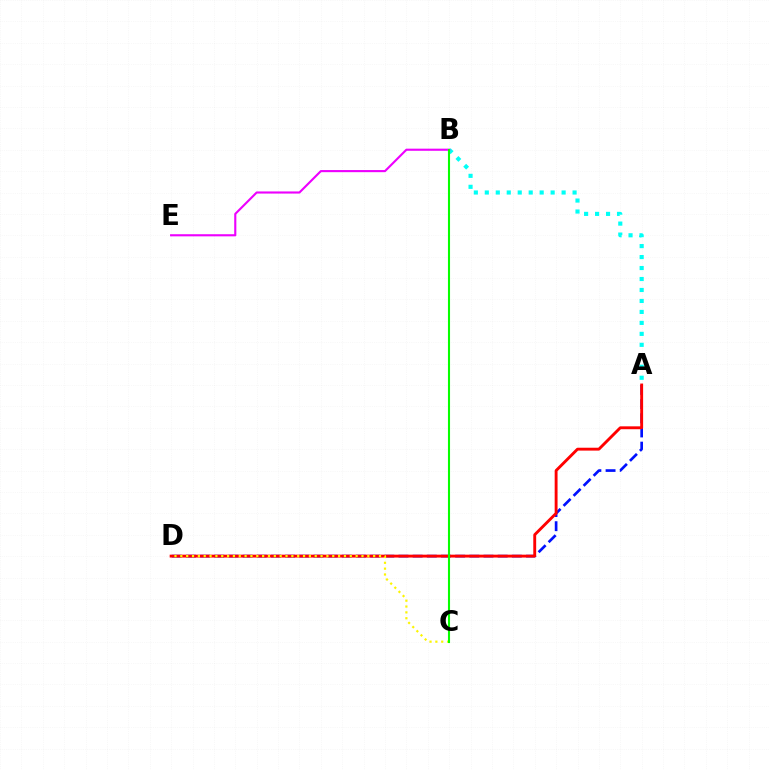{('A', 'D'): [{'color': '#0010ff', 'line_style': 'dashed', 'thickness': 1.92}, {'color': '#ff0000', 'line_style': 'solid', 'thickness': 2.07}], ('A', 'B'): [{'color': '#00fff6', 'line_style': 'dotted', 'thickness': 2.98}], ('C', 'D'): [{'color': '#fcf500', 'line_style': 'dotted', 'thickness': 1.59}], ('B', 'E'): [{'color': '#ee00ff', 'line_style': 'solid', 'thickness': 1.53}], ('B', 'C'): [{'color': '#08ff00', 'line_style': 'solid', 'thickness': 1.51}]}